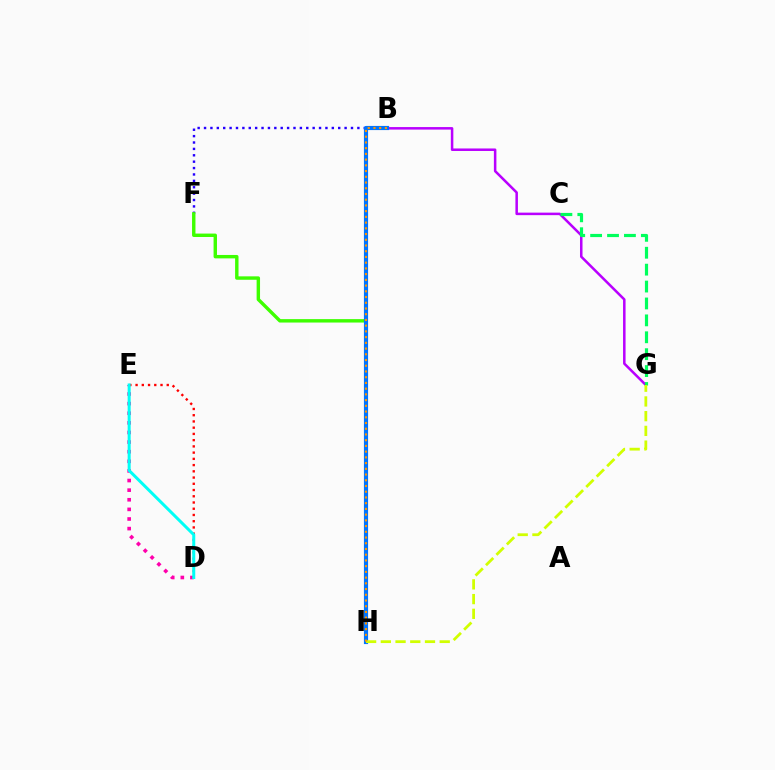{('B', 'F'): [{'color': '#2500ff', 'line_style': 'dotted', 'thickness': 1.74}], ('B', 'G'): [{'color': '#b900ff', 'line_style': 'solid', 'thickness': 1.81}], ('F', 'H'): [{'color': '#3dff00', 'line_style': 'solid', 'thickness': 2.46}], ('B', 'H'): [{'color': '#0074ff', 'line_style': 'solid', 'thickness': 2.99}, {'color': '#ff9400', 'line_style': 'dotted', 'thickness': 1.56}], ('D', 'E'): [{'color': '#ff00ac', 'line_style': 'dotted', 'thickness': 2.61}, {'color': '#ff0000', 'line_style': 'dotted', 'thickness': 1.69}, {'color': '#00fff6', 'line_style': 'solid', 'thickness': 2.17}], ('C', 'G'): [{'color': '#00ff5c', 'line_style': 'dashed', 'thickness': 2.3}], ('G', 'H'): [{'color': '#d1ff00', 'line_style': 'dashed', 'thickness': 2.0}]}